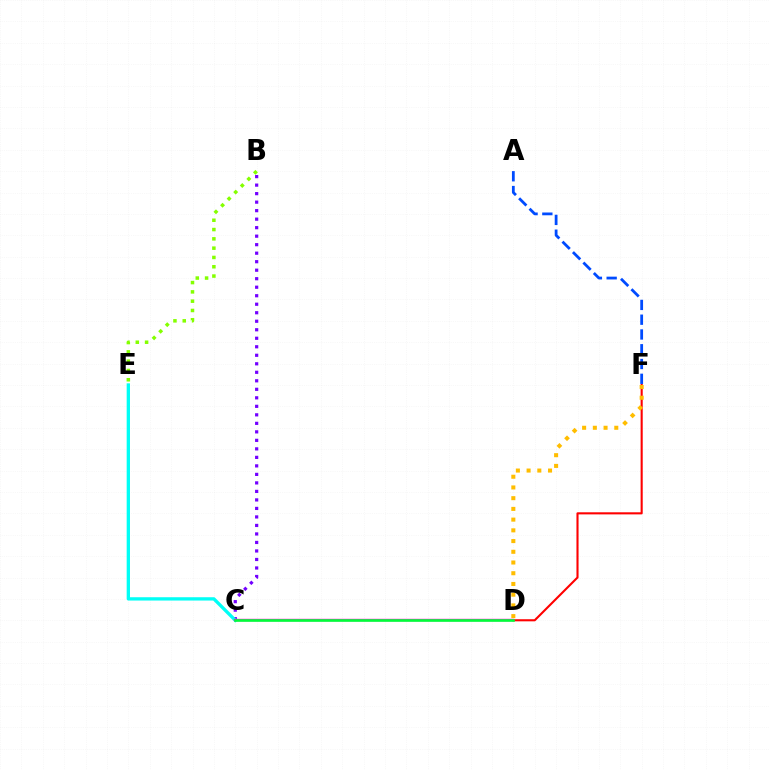{('B', 'C'): [{'color': '#7200ff', 'line_style': 'dotted', 'thickness': 2.31}], ('D', 'F'): [{'color': '#ff0000', 'line_style': 'solid', 'thickness': 1.51}, {'color': '#ffbd00', 'line_style': 'dotted', 'thickness': 2.91}], ('A', 'F'): [{'color': '#004bff', 'line_style': 'dashed', 'thickness': 2.01}], ('C', 'E'): [{'color': '#00fff6', 'line_style': 'solid', 'thickness': 2.39}], ('C', 'D'): [{'color': '#ff00cf', 'line_style': 'solid', 'thickness': 1.72}, {'color': '#00ff39', 'line_style': 'solid', 'thickness': 1.88}], ('B', 'E'): [{'color': '#84ff00', 'line_style': 'dotted', 'thickness': 2.53}]}